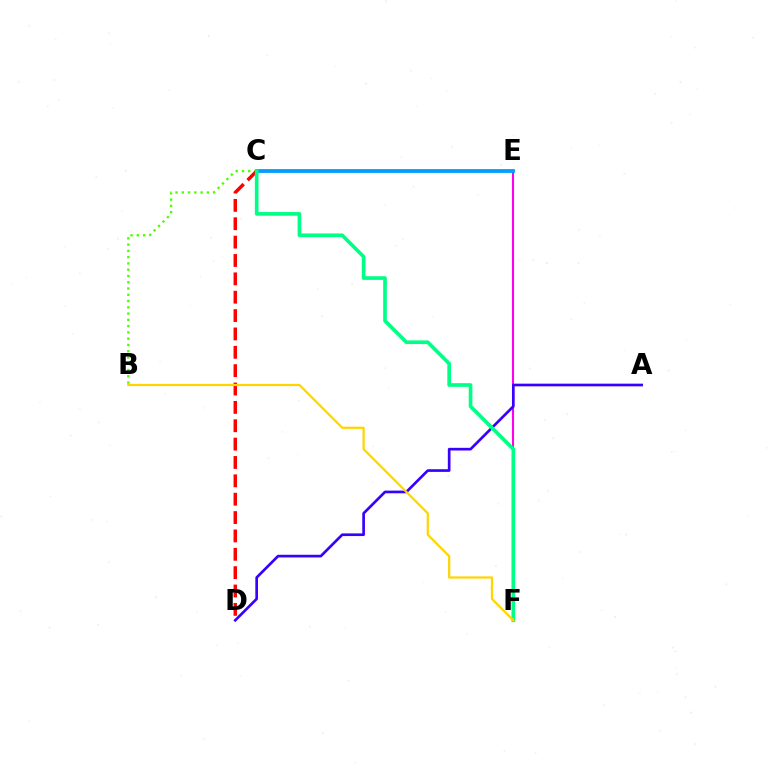{('E', 'F'): [{'color': '#ff00ed', 'line_style': 'solid', 'thickness': 1.5}], ('B', 'C'): [{'color': '#4fff00', 'line_style': 'dotted', 'thickness': 1.7}], ('A', 'D'): [{'color': '#3700ff', 'line_style': 'solid', 'thickness': 1.93}], ('C', 'D'): [{'color': '#ff0000', 'line_style': 'dashed', 'thickness': 2.49}], ('C', 'E'): [{'color': '#009eff', 'line_style': 'solid', 'thickness': 2.73}], ('C', 'F'): [{'color': '#00ff86', 'line_style': 'solid', 'thickness': 2.63}], ('B', 'F'): [{'color': '#ffd500', 'line_style': 'solid', 'thickness': 1.6}]}